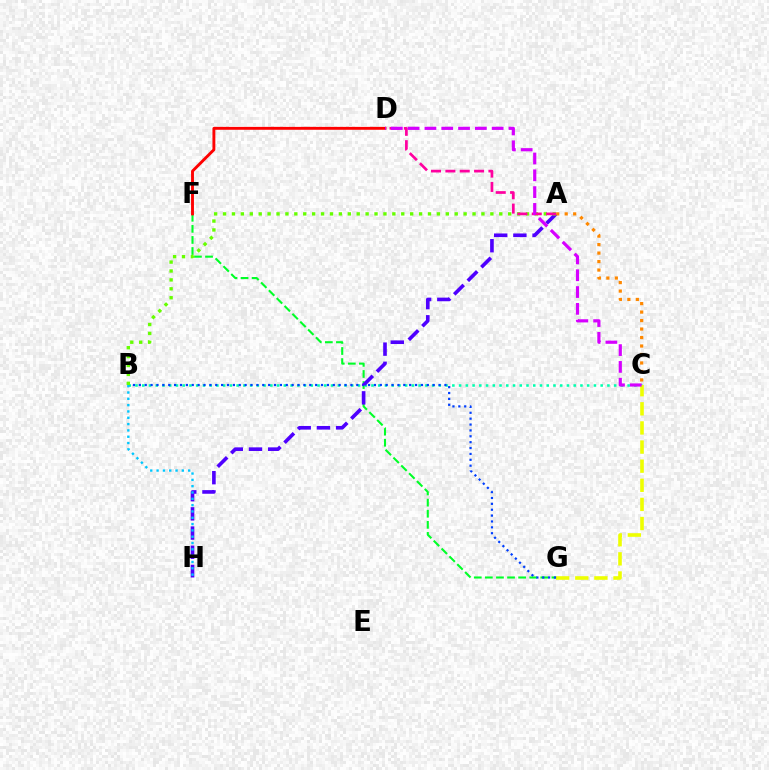{('F', 'G'): [{'color': '#00ff27', 'line_style': 'dashed', 'thickness': 1.51}], ('D', 'F'): [{'color': '#ff0000', 'line_style': 'solid', 'thickness': 2.08}], ('B', 'C'): [{'color': '#00ffaf', 'line_style': 'dotted', 'thickness': 1.83}], ('C', 'G'): [{'color': '#eeff00', 'line_style': 'dashed', 'thickness': 2.6}], ('B', 'G'): [{'color': '#003fff', 'line_style': 'dotted', 'thickness': 1.6}], ('A', 'H'): [{'color': '#4f00ff', 'line_style': 'dashed', 'thickness': 2.61}], ('A', 'C'): [{'color': '#ff8800', 'line_style': 'dotted', 'thickness': 2.3}], ('A', 'B'): [{'color': '#66ff00', 'line_style': 'dotted', 'thickness': 2.42}], ('A', 'D'): [{'color': '#ff00a0', 'line_style': 'dashed', 'thickness': 1.95}], ('C', 'D'): [{'color': '#d600ff', 'line_style': 'dashed', 'thickness': 2.28}], ('B', 'H'): [{'color': '#00c7ff', 'line_style': 'dotted', 'thickness': 1.72}]}